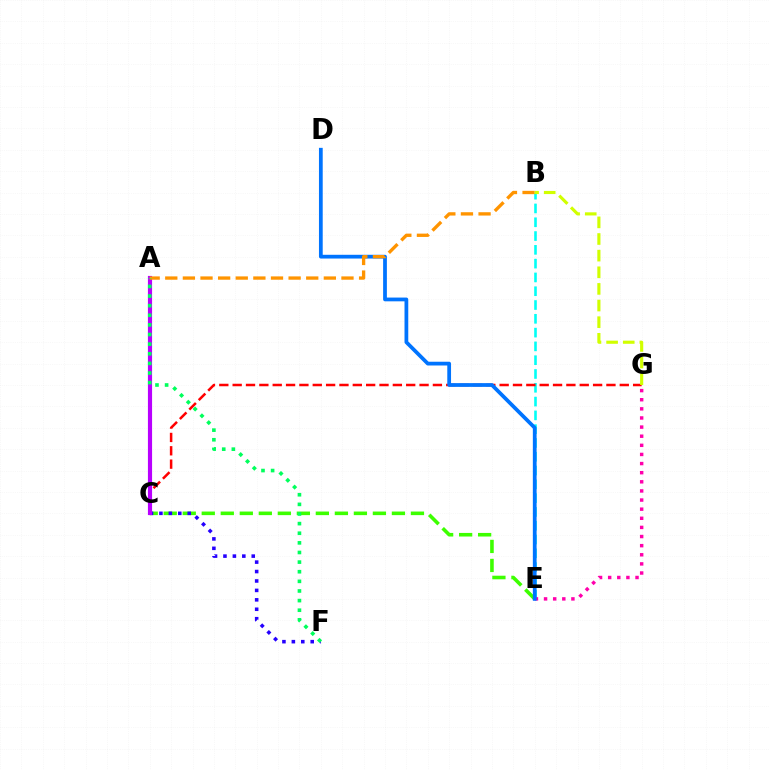{('C', 'E'): [{'color': '#3dff00', 'line_style': 'dashed', 'thickness': 2.58}], ('C', 'F'): [{'color': '#2500ff', 'line_style': 'dotted', 'thickness': 2.56}], ('B', 'E'): [{'color': '#00fff6', 'line_style': 'dashed', 'thickness': 1.87}], ('C', 'G'): [{'color': '#ff0000', 'line_style': 'dashed', 'thickness': 1.81}], ('E', 'G'): [{'color': '#ff00ac', 'line_style': 'dotted', 'thickness': 2.48}], ('D', 'E'): [{'color': '#0074ff', 'line_style': 'solid', 'thickness': 2.7}], ('A', 'C'): [{'color': '#b900ff', 'line_style': 'solid', 'thickness': 2.99}], ('A', 'B'): [{'color': '#ff9400', 'line_style': 'dashed', 'thickness': 2.39}], ('A', 'F'): [{'color': '#00ff5c', 'line_style': 'dotted', 'thickness': 2.61}], ('B', 'G'): [{'color': '#d1ff00', 'line_style': 'dashed', 'thickness': 2.26}]}